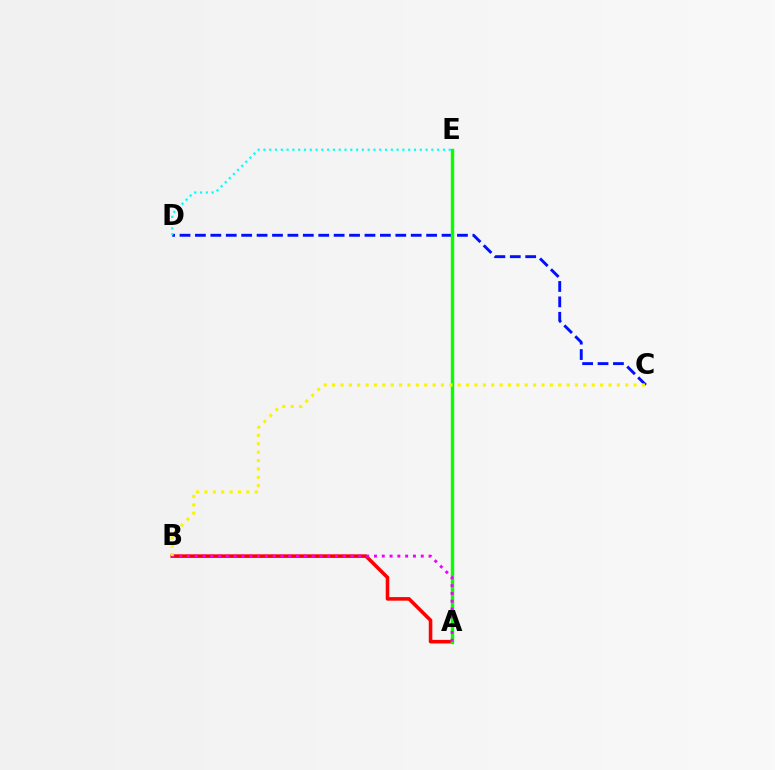{('C', 'D'): [{'color': '#0010ff', 'line_style': 'dashed', 'thickness': 2.09}], ('A', 'B'): [{'color': '#ff0000', 'line_style': 'solid', 'thickness': 2.57}, {'color': '#ee00ff', 'line_style': 'dotted', 'thickness': 2.12}], ('A', 'E'): [{'color': '#08ff00', 'line_style': 'solid', 'thickness': 2.44}], ('D', 'E'): [{'color': '#00fff6', 'line_style': 'dotted', 'thickness': 1.57}], ('B', 'C'): [{'color': '#fcf500', 'line_style': 'dotted', 'thickness': 2.28}]}